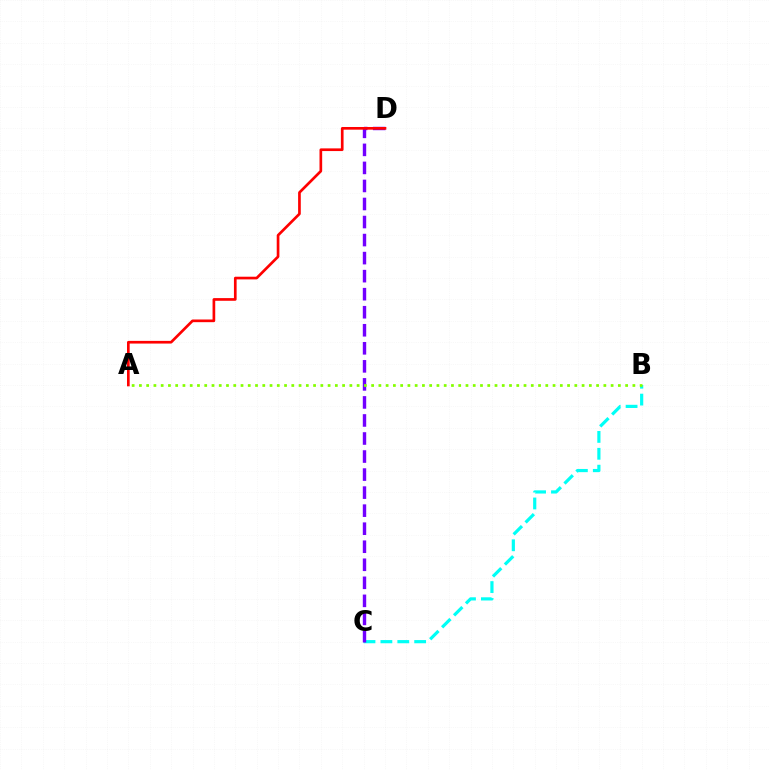{('B', 'C'): [{'color': '#00fff6', 'line_style': 'dashed', 'thickness': 2.29}], ('C', 'D'): [{'color': '#7200ff', 'line_style': 'dashed', 'thickness': 2.45}], ('A', 'B'): [{'color': '#84ff00', 'line_style': 'dotted', 'thickness': 1.97}], ('A', 'D'): [{'color': '#ff0000', 'line_style': 'solid', 'thickness': 1.93}]}